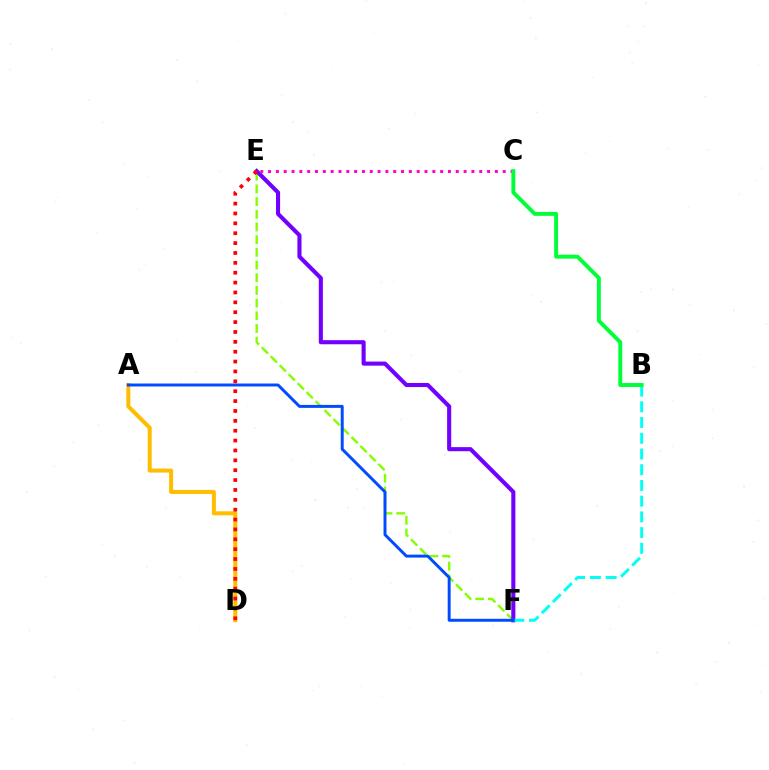{('E', 'F'): [{'color': '#84ff00', 'line_style': 'dashed', 'thickness': 1.72}, {'color': '#7200ff', 'line_style': 'solid', 'thickness': 2.95}], ('A', 'D'): [{'color': '#ffbd00', 'line_style': 'solid', 'thickness': 2.89}], ('D', 'E'): [{'color': '#ff0000', 'line_style': 'dotted', 'thickness': 2.68}], ('B', 'F'): [{'color': '#00fff6', 'line_style': 'dashed', 'thickness': 2.14}], ('C', 'E'): [{'color': '#ff00cf', 'line_style': 'dotted', 'thickness': 2.12}], ('A', 'F'): [{'color': '#004bff', 'line_style': 'solid', 'thickness': 2.13}], ('B', 'C'): [{'color': '#00ff39', 'line_style': 'solid', 'thickness': 2.83}]}